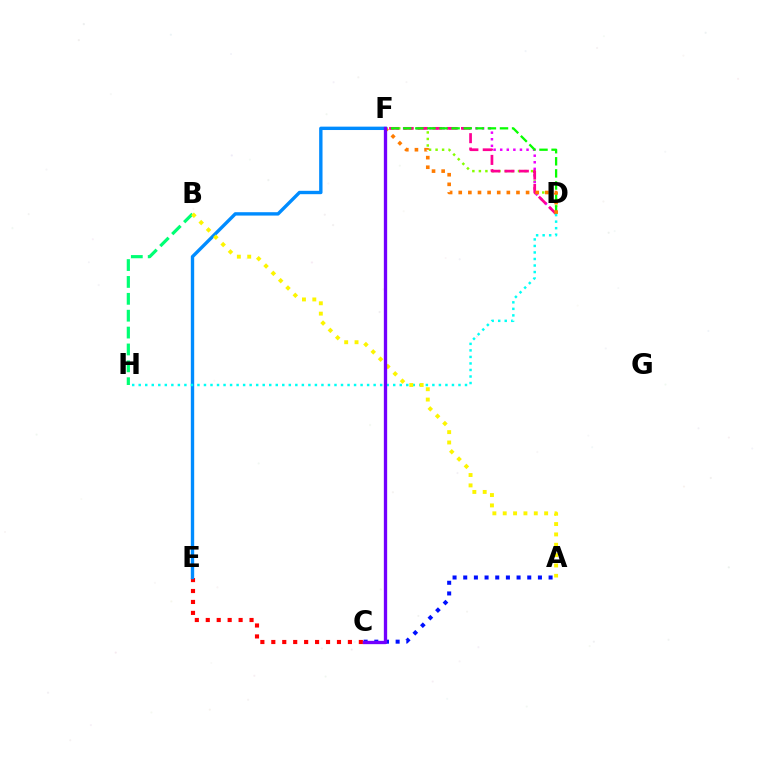{('D', 'F'): [{'color': '#84ff00', 'line_style': 'dotted', 'thickness': 1.77}, {'color': '#ee00ff', 'line_style': 'dotted', 'thickness': 1.79}, {'color': '#ff0094', 'line_style': 'dashed', 'thickness': 1.95}, {'color': '#08ff00', 'line_style': 'dashed', 'thickness': 1.64}, {'color': '#ff7c00', 'line_style': 'dotted', 'thickness': 2.61}], ('A', 'C'): [{'color': '#0010ff', 'line_style': 'dotted', 'thickness': 2.9}], ('C', 'E'): [{'color': '#ff0000', 'line_style': 'dotted', 'thickness': 2.97}], ('B', 'H'): [{'color': '#00ff74', 'line_style': 'dashed', 'thickness': 2.29}], ('E', 'F'): [{'color': '#008cff', 'line_style': 'solid', 'thickness': 2.43}], ('D', 'H'): [{'color': '#00fff6', 'line_style': 'dotted', 'thickness': 1.77}], ('A', 'B'): [{'color': '#fcf500', 'line_style': 'dotted', 'thickness': 2.81}], ('C', 'F'): [{'color': '#7200ff', 'line_style': 'solid', 'thickness': 2.39}]}